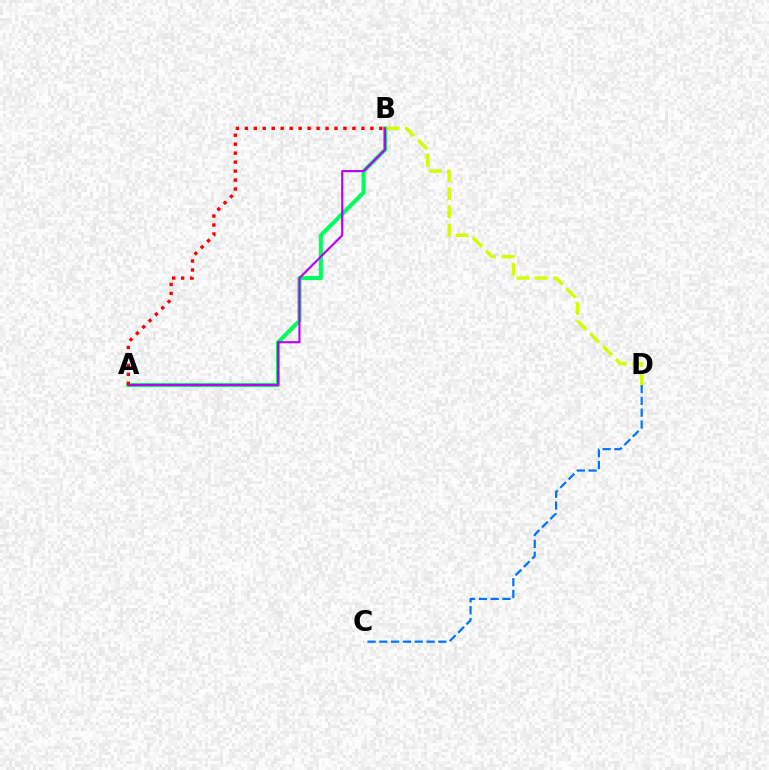{('A', 'B'): [{'color': '#00ff5c', 'line_style': 'solid', 'thickness': 2.93}, {'color': '#b900ff', 'line_style': 'solid', 'thickness': 1.55}, {'color': '#ff0000', 'line_style': 'dotted', 'thickness': 2.44}], ('B', 'D'): [{'color': '#d1ff00', 'line_style': 'dashed', 'thickness': 2.47}], ('C', 'D'): [{'color': '#0074ff', 'line_style': 'dashed', 'thickness': 1.6}]}